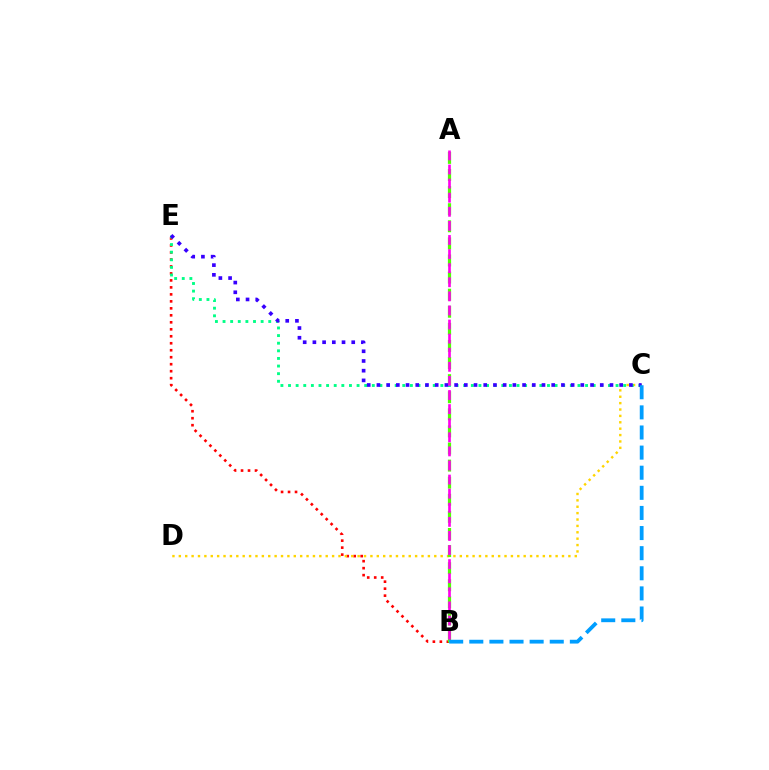{('B', 'E'): [{'color': '#ff0000', 'line_style': 'dotted', 'thickness': 1.9}], ('C', 'D'): [{'color': '#ffd500', 'line_style': 'dotted', 'thickness': 1.74}], ('A', 'B'): [{'color': '#4fff00', 'line_style': 'dashed', 'thickness': 2.32}, {'color': '#ff00ed', 'line_style': 'dashed', 'thickness': 1.91}], ('C', 'E'): [{'color': '#00ff86', 'line_style': 'dotted', 'thickness': 2.07}, {'color': '#3700ff', 'line_style': 'dotted', 'thickness': 2.64}], ('B', 'C'): [{'color': '#009eff', 'line_style': 'dashed', 'thickness': 2.73}]}